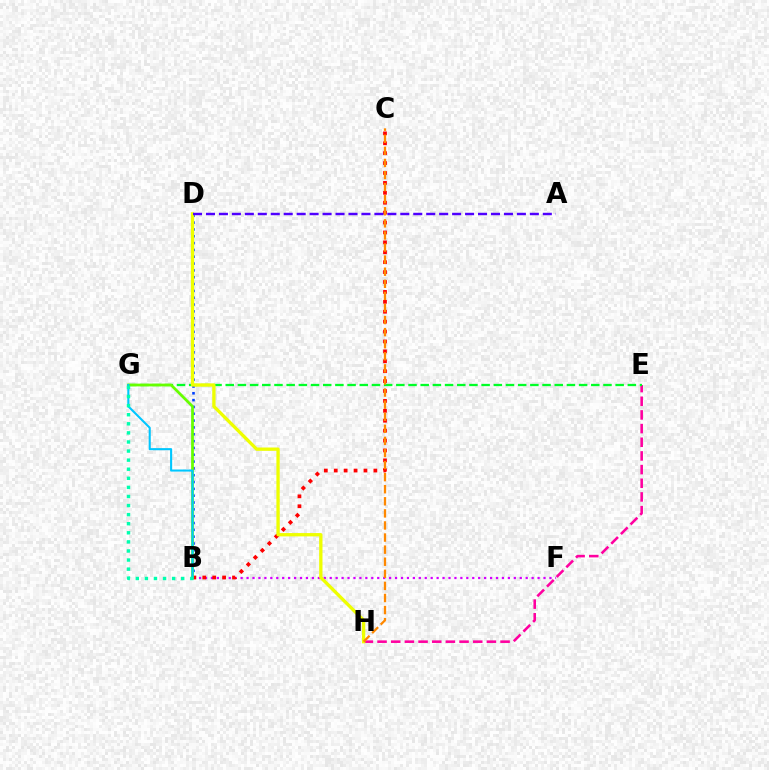{('B', 'F'): [{'color': '#d600ff', 'line_style': 'dotted', 'thickness': 1.61}], ('E', 'H'): [{'color': '#ff00a0', 'line_style': 'dashed', 'thickness': 1.86}], ('E', 'G'): [{'color': '#00ff27', 'line_style': 'dashed', 'thickness': 1.66}], ('B', 'D'): [{'color': '#003fff', 'line_style': 'dotted', 'thickness': 1.85}], ('B', 'C'): [{'color': '#ff0000', 'line_style': 'dotted', 'thickness': 2.69}], ('D', 'H'): [{'color': '#eeff00', 'line_style': 'solid', 'thickness': 2.38}], ('A', 'D'): [{'color': '#4f00ff', 'line_style': 'dashed', 'thickness': 1.76}], ('B', 'G'): [{'color': '#66ff00', 'line_style': 'solid', 'thickness': 1.98}, {'color': '#00c7ff', 'line_style': 'solid', 'thickness': 1.51}, {'color': '#00ffaf', 'line_style': 'dotted', 'thickness': 2.47}], ('C', 'H'): [{'color': '#ff8800', 'line_style': 'dashed', 'thickness': 1.64}]}